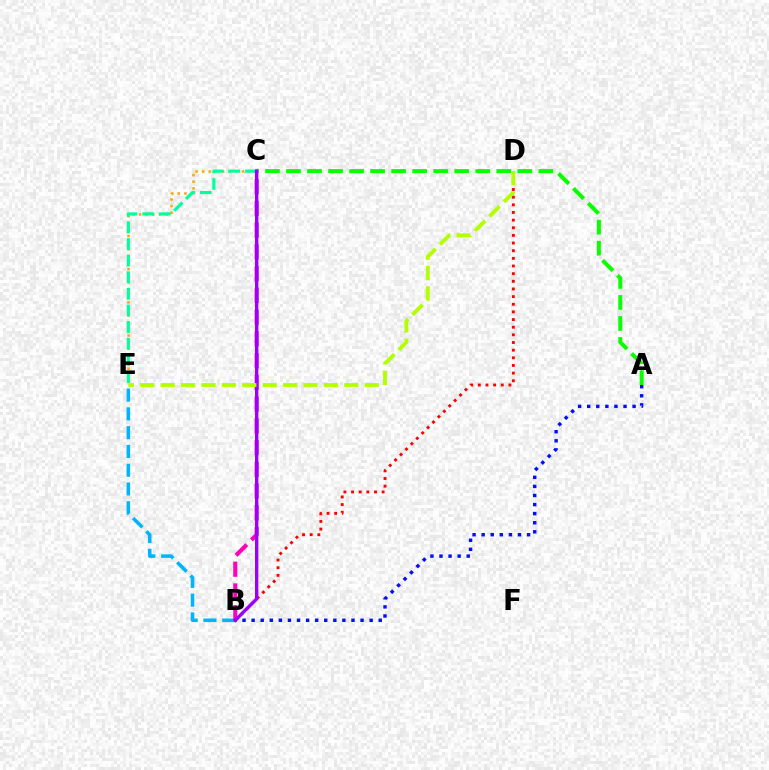{('B', 'E'): [{'color': '#00b5ff', 'line_style': 'dashed', 'thickness': 2.55}], ('C', 'E'): [{'color': '#ffa500', 'line_style': 'dotted', 'thickness': 1.8}, {'color': '#00ff9d', 'line_style': 'dashed', 'thickness': 2.26}], ('A', 'B'): [{'color': '#0010ff', 'line_style': 'dotted', 'thickness': 2.47}], ('B', 'D'): [{'color': '#ff0000', 'line_style': 'dotted', 'thickness': 2.08}], ('B', 'C'): [{'color': '#ff00bd', 'line_style': 'dashed', 'thickness': 2.95}, {'color': '#9b00ff', 'line_style': 'solid', 'thickness': 2.42}], ('A', 'C'): [{'color': '#08ff00', 'line_style': 'dashed', 'thickness': 2.86}], ('D', 'E'): [{'color': '#b3ff00', 'line_style': 'dashed', 'thickness': 2.77}]}